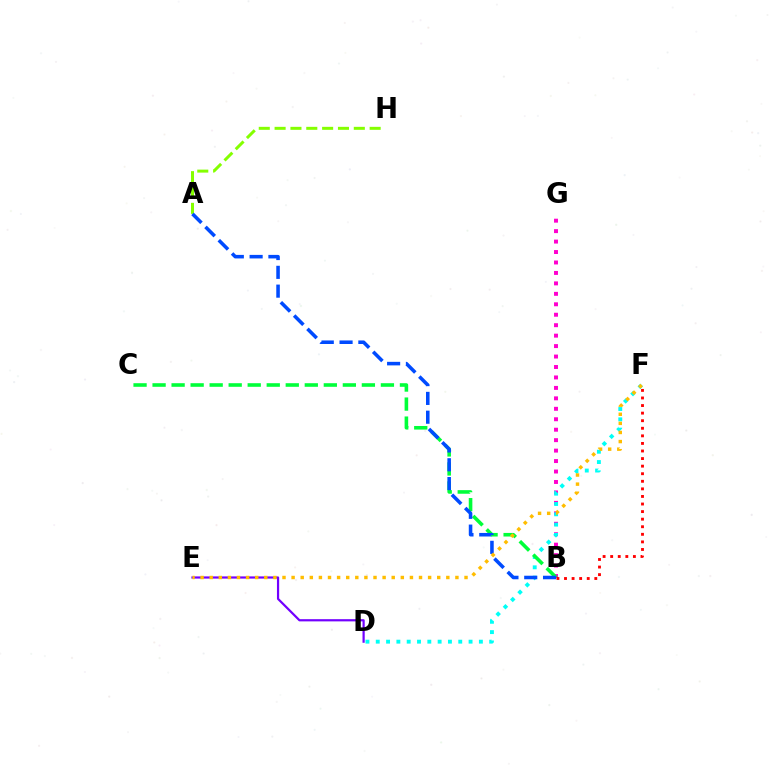{('B', 'G'): [{'color': '#ff00cf', 'line_style': 'dotted', 'thickness': 2.84}], ('D', 'F'): [{'color': '#00fff6', 'line_style': 'dotted', 'thickness': 2.8}], ('B', 'C'): [{'color': '#00ff39', 'line_style': 'dashed', 'thickness': 2.58}], ('D', 'E'): [{'color': '#7200ff', 'line_style': 'solid', 'thickness': 1.59}], ('A', 'H'): [{'color': '#84ff00', 'line_style': 'dashed', 'thickness': 2.15}], ('B', 'F'): [{'color': '#ff0000', 'line_style': 'dotted', 'thickness': 2.06}], ('A', 'B'): [{'color': '#004bff', 'line_style': 'dashed', 'thickness': 2.55}], ('E', 'F'): [{'color': '#ffbd00', 'line_style': 'dotted', 'thickness': 2.47}]}